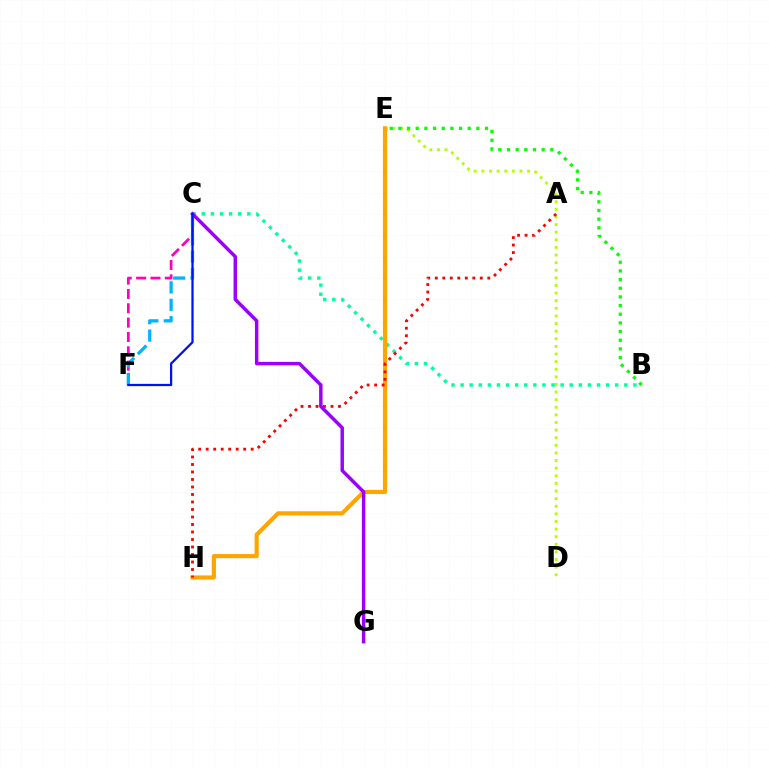{('C', 'F'): [{'color': '#ff00bd', 'line_style': 'dashed', 'thickness': 1.95}, {'color': '#00b5ff', 'line_style': 'dashed', 'thickness': 2.36}, {'color': '#0010ff', 'line_style': 'solid', 'thickness': 1.61}], ('D', 'E'): [{'color': '#b3ff00', 'line_style': 'dotted', 'thickness': 2.07}], ('B', 'C'): [{'color': '#00ff9d', 'line_style': 'dotted', 'thickness': 2.47}], ('B', 'E'): [{'color': '#08ff00', 'line_style': 'dotted', 'thickness': 2.35}], ('E', 'H'): [{'color': '#ffa500', 'line_style': 'solid', 'thickness': 2.98}], ('A', 'H'): [{'color': '#ff0000', 'line_style': 'dotted', 'thickness': 2.04}], ('C', 'G'): [{'color': '#9b00ff', 'line_style': 'solid', 'thickness': 2.49}]}